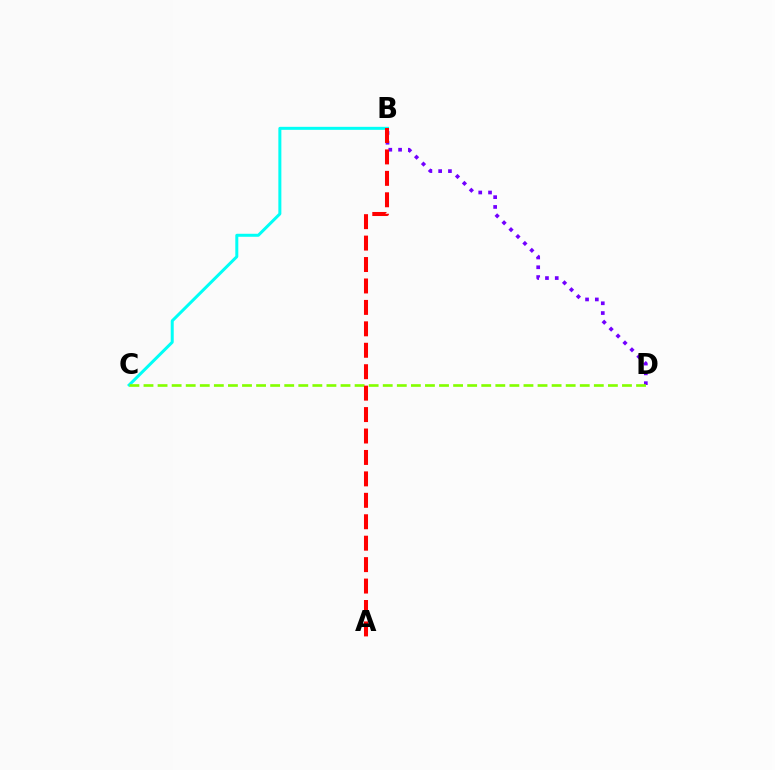{('B', 'D'): [{'color': '#7200ff', 'line_style': 'dotted', 'thickness': 2.66}], ('B', 'C'): [{'color': '#00fff6', 'line_style': 'solid', 'thickness': 2.16}], ('C', 'D'): [{'color': '#84ff00', 'line_style': 'dashed', 'thickness': 1.91}], ('A', 'B'): [{'color': '#ff0000', 'line_style': 'dashed', 'thickness': 2.91}]}